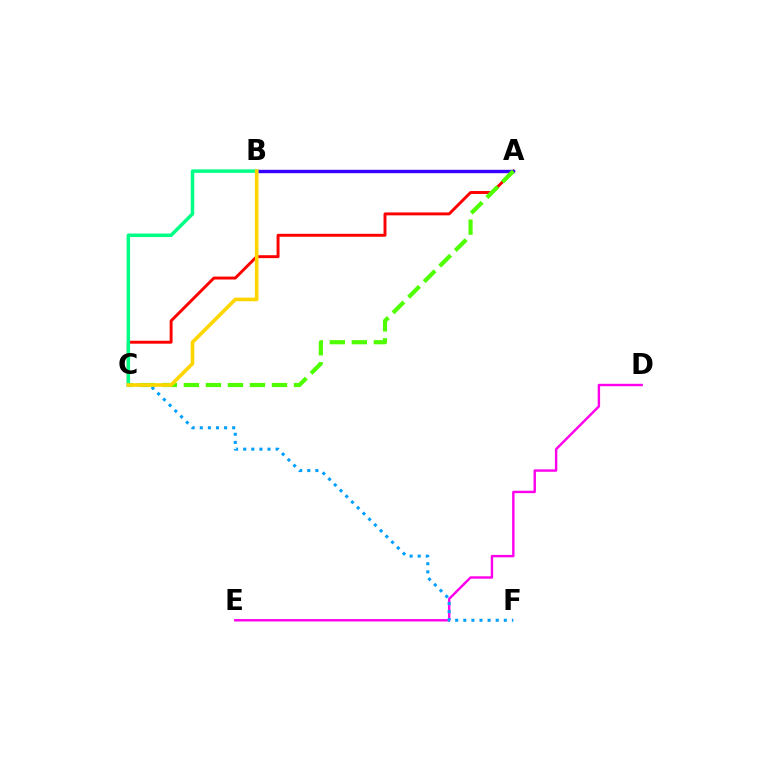{('A', 'C'): [{'color': '#ff0000', 'line_style': 'solid', 'thickness': 2.11}, {'color': '#4fff00', 'line_style': 'dashed', 'thickness': 2.99}], ('A', 'B'): [{'color': '#3700ff', 'line_style': 'solid', 'thickness': 2.44}], ('D', 'E'): [{'color': '#ff00ed', 'line_style': 'solid', 'thickness': 1.74}], ('C', 'F'): [{'color': '#009eff', 'line_style': 'dotted', 'thickness': 2.2}], ('B', 'C'): [{'color': '#00ff86', 'line_style': 'solid', 'thickness': 2.53}, {'color': '#ffd500', 'line_style': 'solid', 'thickness': 2.61}]}